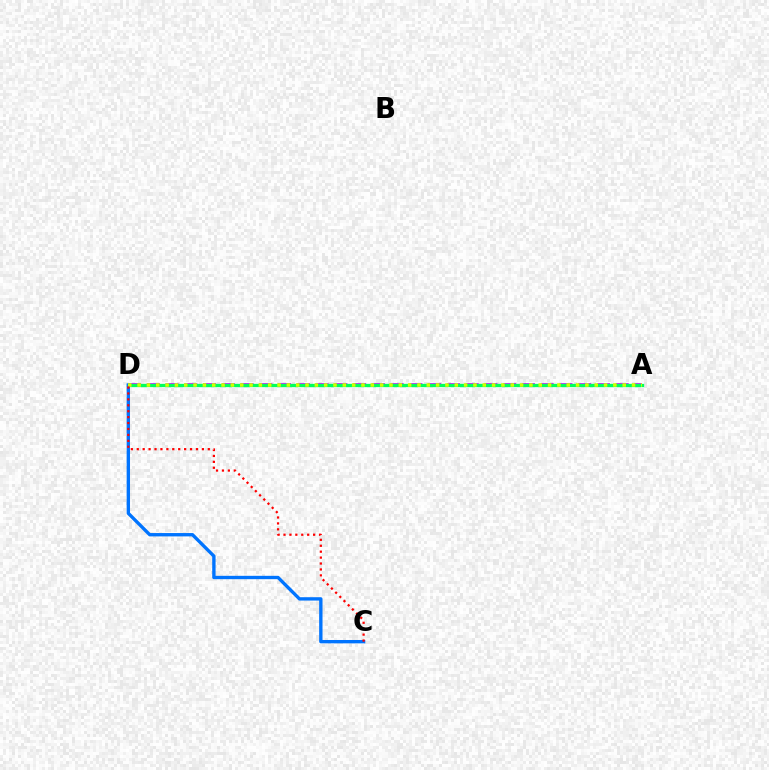{('A', 'D'): [{'color': '#b900ff', 'line_style': 'dashed', 'thickness': 2.55}, {'color': '#00ff5c', 'line_style': 'solid', 'thickness': 2.37}, {'color': '#d1ff00', 'line_style': 'dotted', 'thickness': 2.53}], ('C', 'D'): [{'color': '#0074ff', 'line_style': 'solid', 'thickness': 2.41}, {'color': '#ff0000', 'line_style': 'dotted', 'thickness': 1.61}]}